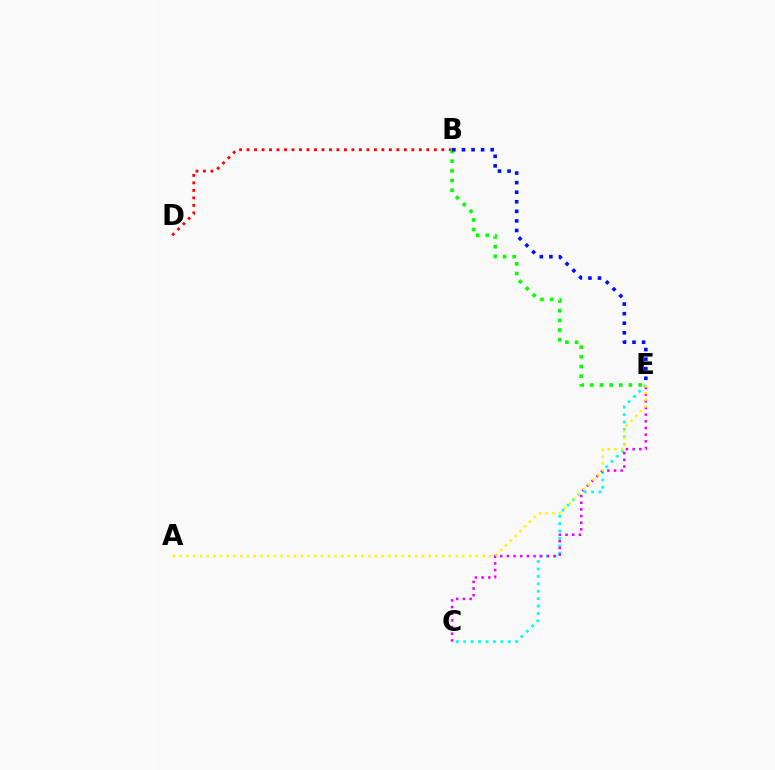{('C', 'E'): [{'color': '#00fff6', 'line_style': 'dotted', 'thickness': 2.02}, {'color': '#ee00ff', 'line_style': 'dotted', 'thickness': 1.81}], ('B', 'D'): [{'color': '#ff0000', 'line_style': 'dotted', 'thickness': 2.04}], ('B', 'E'): [{'color': '#08ff00', 'line_style': 'dotted', 'thickness': 2.63}, {'color': '#0010ff', 'line_style': 'dotted', 'thickness': 2.6}], ('A', 'E'): [{'color': '#fcf500', 'line_style': 'dotted', 'thickness': 1.83}]}